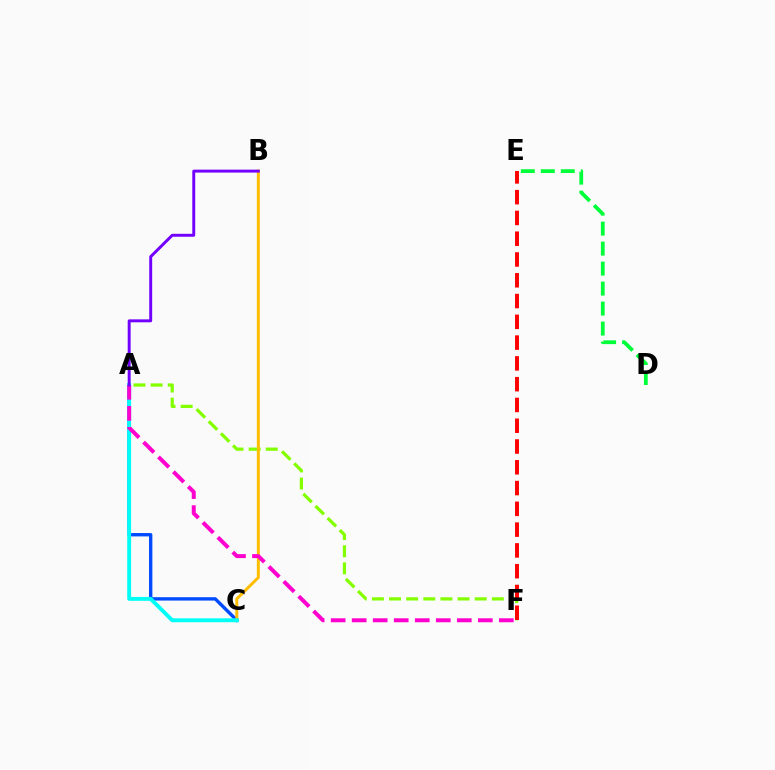{('A', 'F'): [{'color': '#84ff00', 'line_style': 'dashed', 'thickness': 2.33}, {'color': '#ff00cf', 'line_style': 'dashed', 'thickness': 2.86}], ('E', 'F'): [{'color': '#ff0000', 'line_style': 'dashed', 'thickness': 2.82}], ('A', 'C'): [{'color': '#004bff', 'line_style': 'solid', 'thickness': 2.42}, {'color': '#00fff6', 'line_style': 'solid', 'thickness': 2.81}], ('B', 'C'): [{'color': '#ffbd00', 'line_style': 'solid', 'thickness': 2.13}], ('D', 'E'): [{'color': '#00ff39', 'line_style': 'dashed', 'thickness': 2.72}], ('A', 'B'): [{'color': '#7200ff', 'line_style': 'solid', 'thickness': 2.11}]}